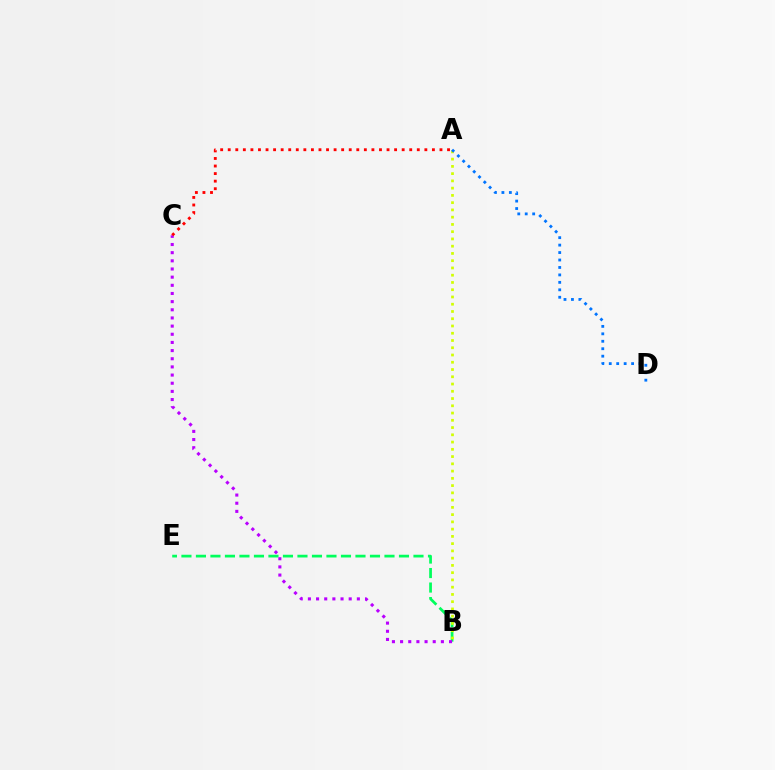{('B', 'E'): [{'color': '#00ff5c', 'line_style': 'dashed', 'thickness': 1.97}], ('A', 'B'): [{'color': '#d1ff00', 'line_style': 'dotted', 'thickness': 1.97}], ('B', 'C'): [{'color': '#b900ff', 'line_style': 'dotted', 'thickness': 2.22}], ('A', 'C'): [{'color': '#ff0000', 'line_style': 'dotted', 'thickness': 2.05}], ('A', 'D'): [{'color': '#0074ff', 'line_style': 'dotted', 'thickness': 2.02}]}